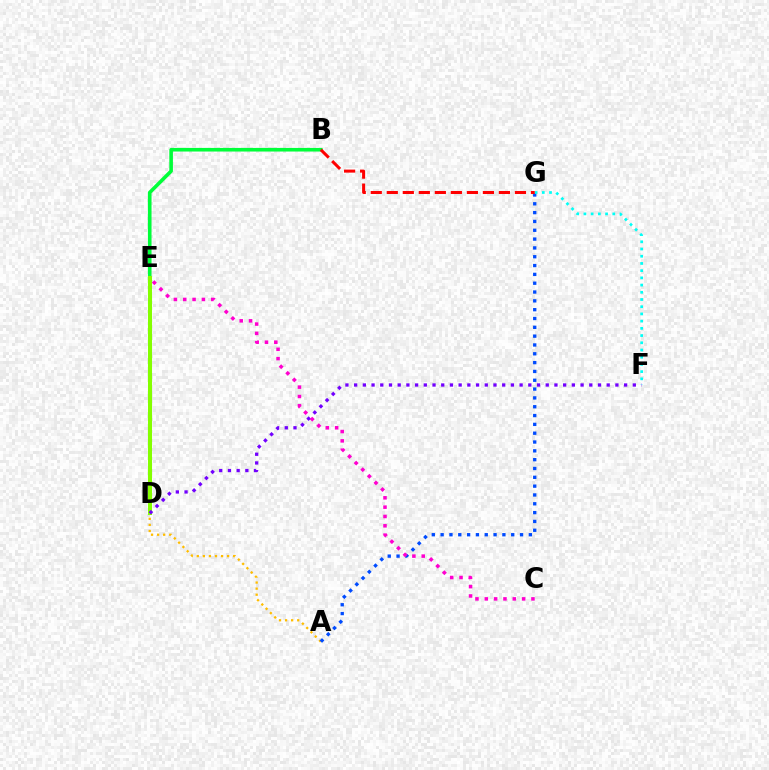{('A', 'E'): [{'color': '#ffbd00', 'line_style': 'dotted', 'thickness': 1.65}], ('B', 'E'): [{'color': '#00ff39', 'line_style': 'solid', 'thickness': 2.6}], ('D', 'E'): [{'color': '#84ff00', 'line_style': 'solid', 'thickness': 2.91}], ('A', 'G'): [{'color': '#004bff', 'line_style': 'dotted', 'thickness': 2.4}], ('F', 'G'): [{'color': '#00fff6', 'line_style': 'dotted', 'thickness': 1.96}], ('B', 'G'): [{'color': '#ff0000', 'line_style': 'dashed', 'thickness': 2.18}], ('D', 'F'): [{'color': '#7200ff', 'line_style': 'dotted', 'thickness': 2.37}], ('C', 'E'): [{'color': '#ff00cf', 'line_style': 'dotted', 'thickness': 2.54}]}